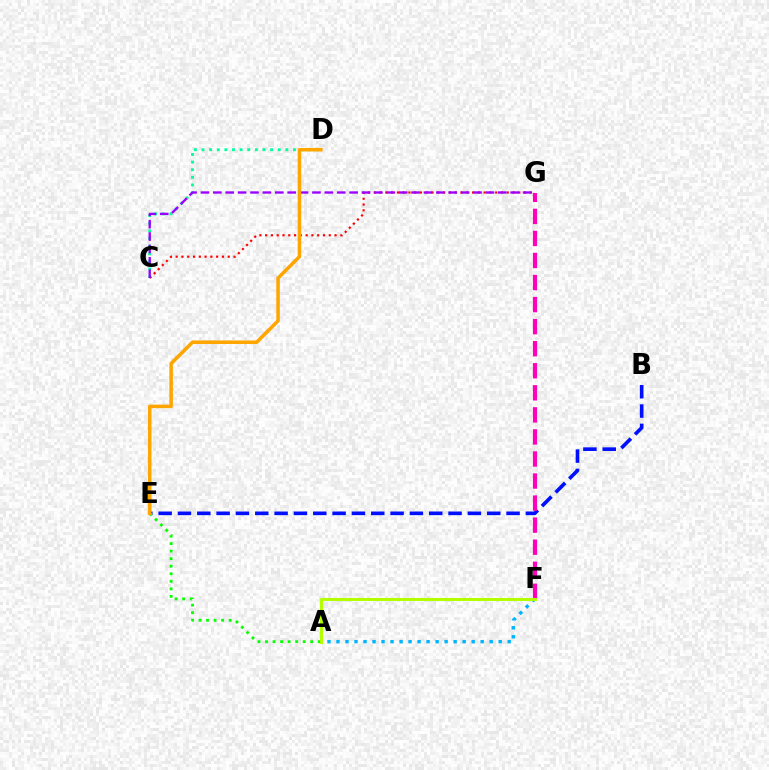{('B', 'E'): [{'color': '#0010ff', 'line_style': 'dashed', 'thickness': 2.63}], ('C', 'D'): [{'color': '#00ff9d', 'line_style': 'dotted', 'thickness': 2.07}], ('C', 'G'): [{'color': '#ff0000', 'line_style': 'dotted', 'thickness': 1.57}, {'color': '#9b00ff', 'line_style': 'dashed', 'thickness': 1.68}], ('A', 'F'): [{'color': '#00b5ff', 'line_style': 'dotted', 'thickness': 2.45}, {'color': '#b3ff00', 'line_style': 'solid', 'thickness': 2.2}], ('F', 'G'): [{'color': '#ff00bd', 'line_style': 'dashed', 'thickness': 3.0}], ('A', 'E'): [{'color': '#08ff00', 'line_style': 'dotted', 'thickness': 2.05}], ('D', 'E'): [{'color': '#ffa500', 'line_style': 'solid', 'thickness': 2.54}]}